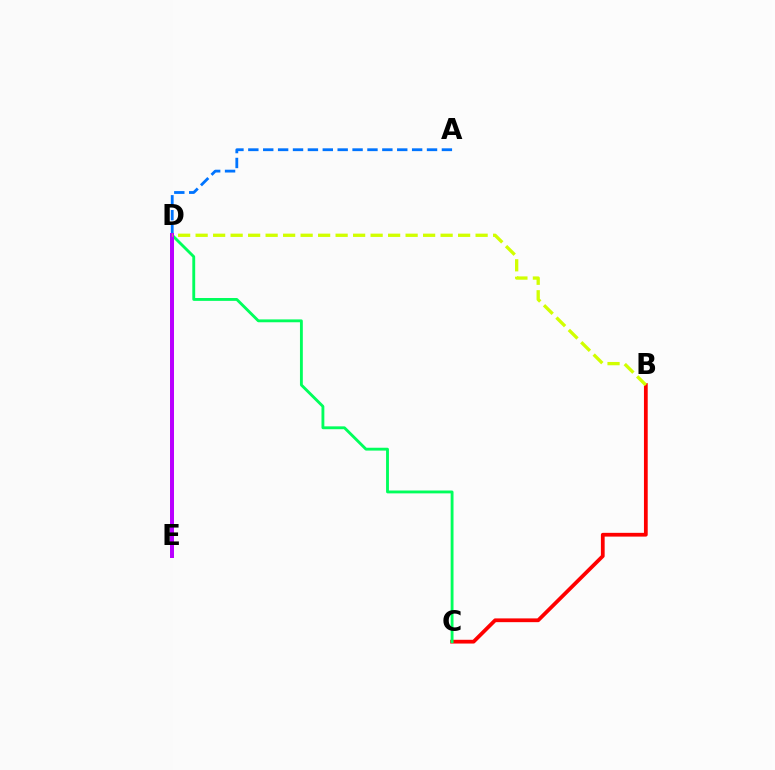{('B', 'C'): [{'color': '#ff0000', 'line_style': 'solid', 'thickness': 2.71}], ('A', 'D'): [{'color': '#0074ff', 'line_style': 'dashed', 'thickness': 2.02}], ('C', 'D'): [{'color': '#00ff5c', 'line_style': 'solid', 'thickness': 2.06}], ('D', 'E'): [{'color': '#b900ff', 'line_style': 'solid', 'thickness': 2.88}], ('B', 'D'): [{'color': '#d1ff00', 'line_style': 'dashed', 'thickness': 2.38}]}